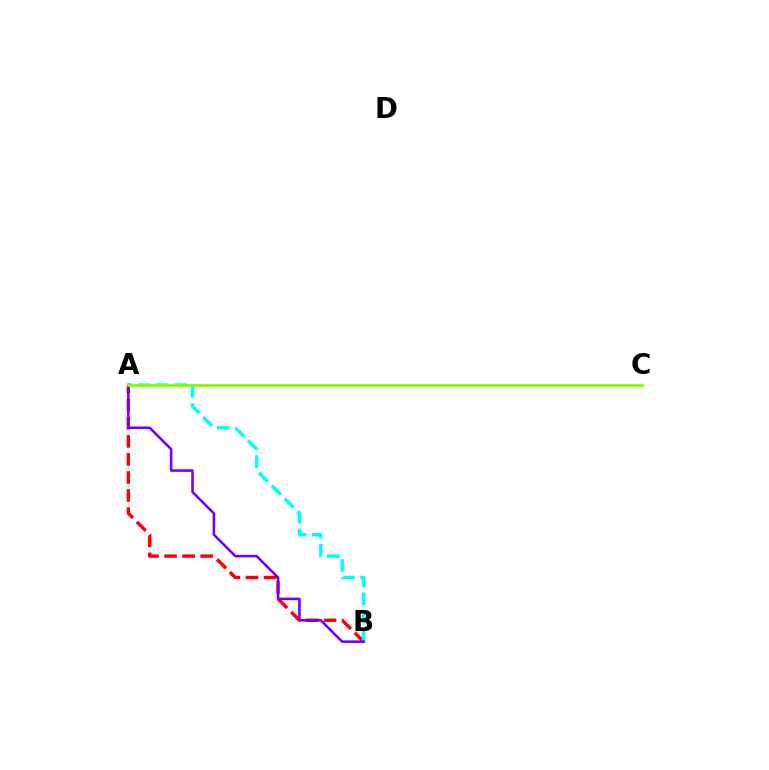{('A', 'B'): [{'color': '#ff0000', 'line_style': 'dashed', 'thickness': 2.45}, {'color': '#00fff6', 'line_style': 'dashed', 'thickness': 2.48}, {'color': '#7200ff', 'line_style': 'solid', 'thickness': 1.87}], ('A', 'C'): [{'color': '#84ff00', 'line_style': 'solid', 'thickness': 2.04}]}